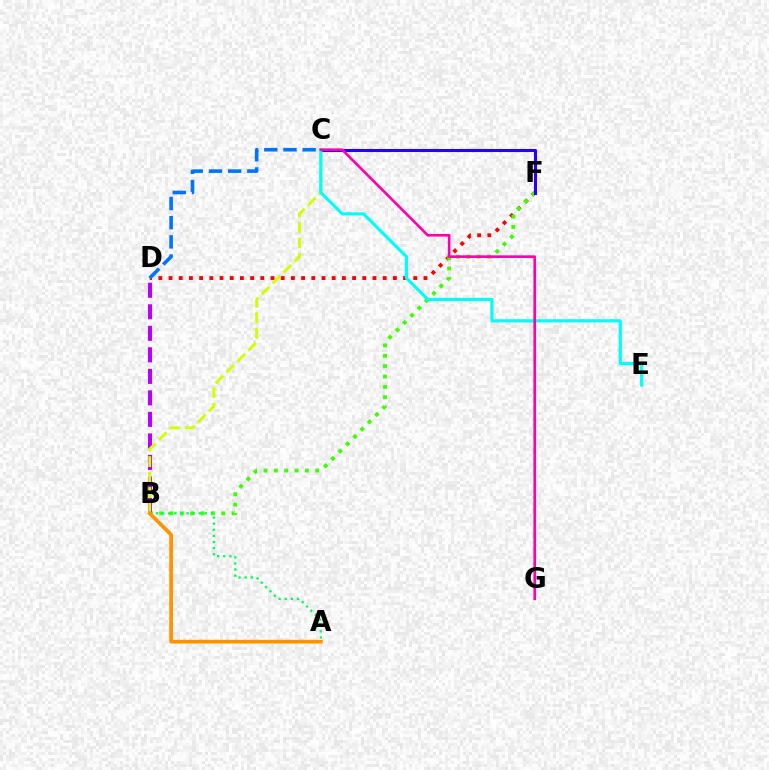{('D', 'F'): [{'color': '#ff0000', 'line_style': 'dotted', 'thickness': 2.77}], ('B', 'F'): [{'color': '#3dff00', 'line_style': 'dotted', 'thickness': 2.81}], ('C', 'D'): [{'color': '#0074ff', 'line_style': 'dashed', 'thickness': 2.61}], ('C', 'F'): [{'color': '#2500ff', 'line_style': 'solid', 'thickness': 2.22}], ('B', 'D'): [{'color': '#b900ff', 'line_style': 'dashed', 'thickness': 2.92}], ('B', 'C'): [{'color': '#d1ff00', 'line_style': 'dashed', 'thickness': 2.1}], ('C', 'E'): [{'color': '#00fff6', 'line_style': 'solid', 'thickness': 2.29}], ('A', 'B'): [{'color': '#00ff5c', 'line_style': 'dotted', 'thickness': 1.66}, {'color': '#ff9400', 'line_style': 'solid', 'thickness': 2.68}], ('C', 'G'): [{'color': '#ff00ac', 'line_style': 'solid', 'thickness': 1.9}]}